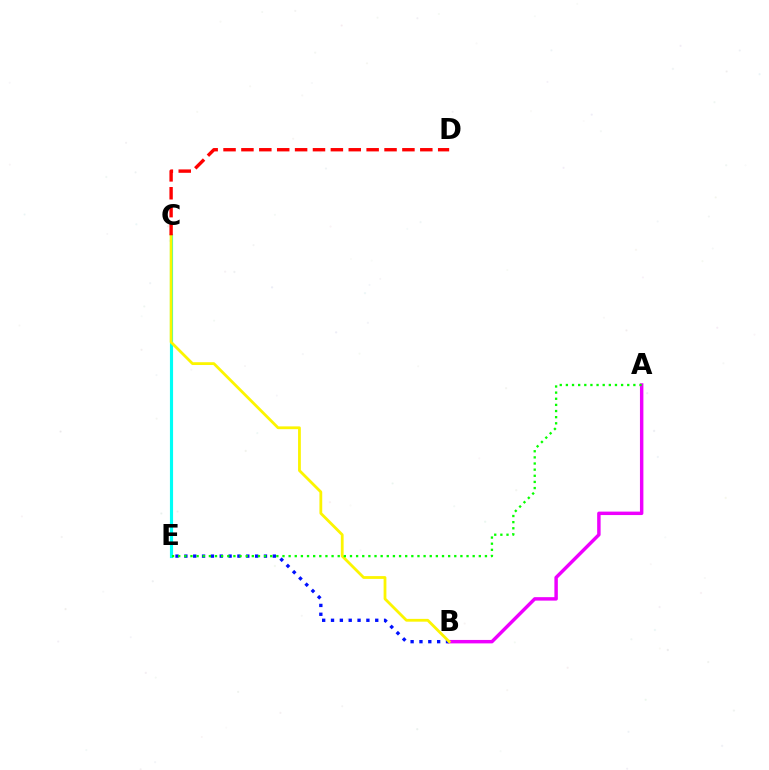{('A', 'B'): [{'color': '#ee00ff', 'line_style': 'solid', 'thickness': 2.48}], ('C', 'E'): [{'color': '#00fff6', 'line_style': 'solid', 'thickness': 2.26}], ('B', 'E'): [{'color': '#0010ff', 'line_style': 'dotted', 'thickness': 2.4}], ('B', 'C'): [{'color': '#fcf500', 'line_style': 'solid', 'thickness': 2.01}], ('A', 'E'): [{'color': '#08ff00', 'line_style': 'dotted', 'thickness': 1.67}], ('C', 'D'): [{'color': '#ff0000', 'line_style': 'dashed', 'thickness': 2.43}]}